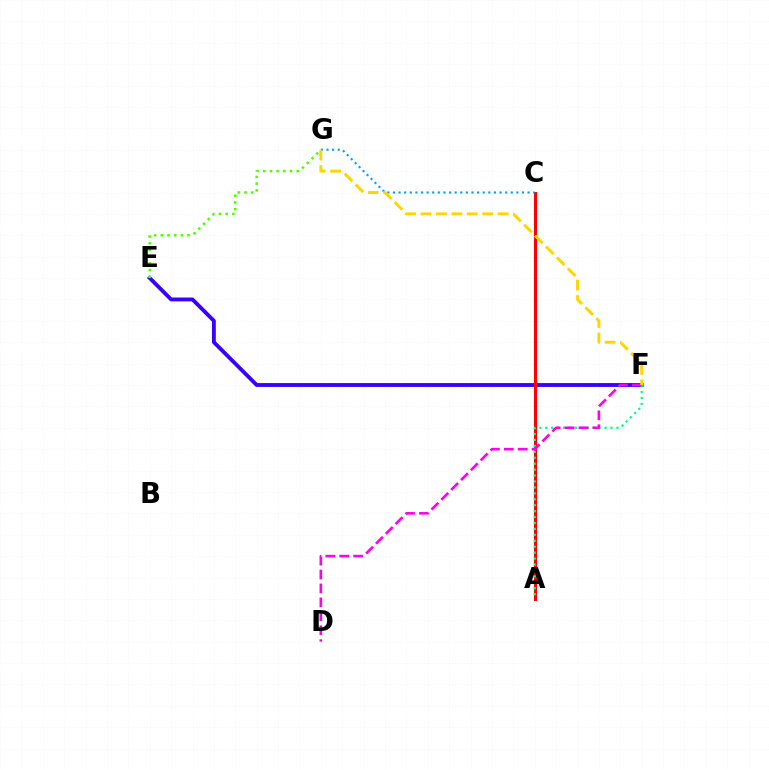{('E', 'F'): [{'color': '#3700ff', 'line_style': 'solid', 'thickness': 2.77}], ('E', 'G'): [{'color': '#4fff00', 'line_style': 'dotted', 'thickness': 1.82}], ('A', 'C'): [{'color': '#ff0000', 'line_style': 'solid', 'thickness': 2.19}], ('C', 'G'): [{'color': '#009eff', 'line_style': 'dotted', 'thickness': 1.52}], ('A', 'F'): [{'color': '#00ff86', 'line_style': 'dotted', 'thickness': 1.61}], ('D', 'F'): [{'color': '#ff00ed', 'line_style': 'dashed', 'thickness': 1.89}], ('F', 'G'): [{'color': '#ffd500', 'line_style': 'dashed', 'thickness': 2.1}]}